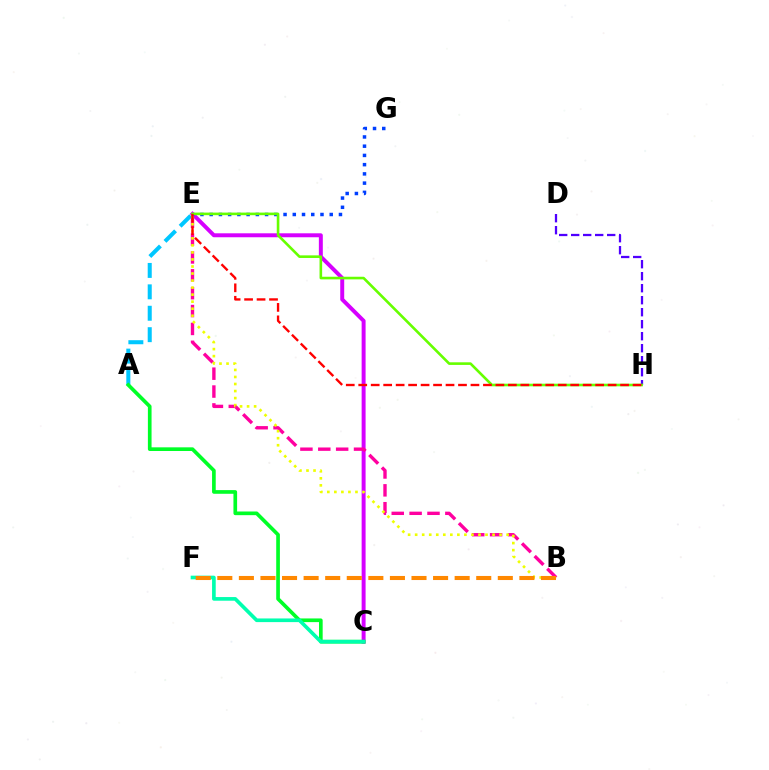{('D', 'H'): [{'color': '#4f00ff', 'line_style': 'dashed', 'thickness': 1.63}], ('C', 'E'): [{'color': '#d600ff', 'line_style': 'solid', 'thickness': 2.84}], ('A', 'E'): [{'color': '#00c7ff', 'line_style': 'dashed', 'thickness': 2.91}], ('A', 'C'): [{'color': '#00ff27', 'line_style': 'solid', 'thickness': 2.64}], ('C', 'F'): [{'color': '#00ffaf', 'line_style': 'solid', 'thickness': 2.63}], ('B', 'E'): [{'color': '#ff00a0', 'line_style': 'dashed', 'thickness': 2.43}, {'color': '#eeff00', 'line_style': 'dotted', 'thickness': 1.91}], ('E', 'G'): [{'color': '#003fff', 'line_style': 'dotted', 'thickness': 2.51}], ('B', 'F'): [{'color': '#ff8800', 'line_style': 'dashed', 'thickness': 2.93}], ('E', 'H'): [{'color': '#66ff00', 'line_style': 'solid', 'thickness': 1.88}, {'color': '#ff0000', 'line_style': 'dashed', 'thickness': 1.69}]}